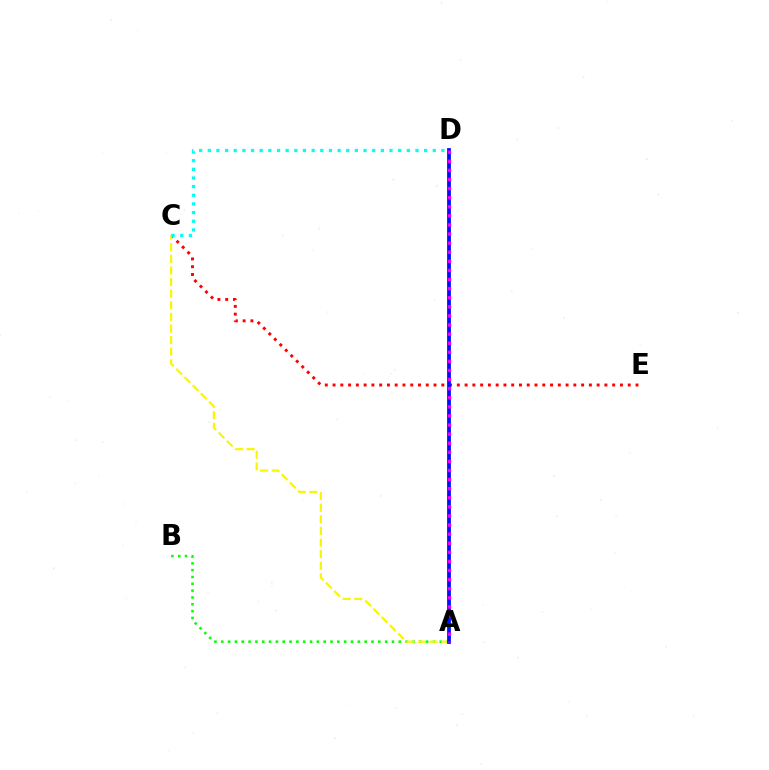{('A', 'B'): [{'color': '#08ff00', 'line_style': 'dotted', 'thickness': 1.86}], ('C', 'E'): [{'color': '#ff0000', 'line_style': 'dotted', 'thickness': 2.11}], ('A', 'C'): [{'color': '#fcf500', 'line_style': 'dashed', 'thickness': 1.58}], ('C', 'D'): [{'color': '#00fff6', 'line_style': 'dotted', 'thickness': 2.35}], ('A', 'D'): [{'color': '#0010ff', 'line_style': 'solid', 'thickness': 2.73}, {'color': '#ee00ff', 'line_style': 'dotted', 'thickness': 2.47}]}